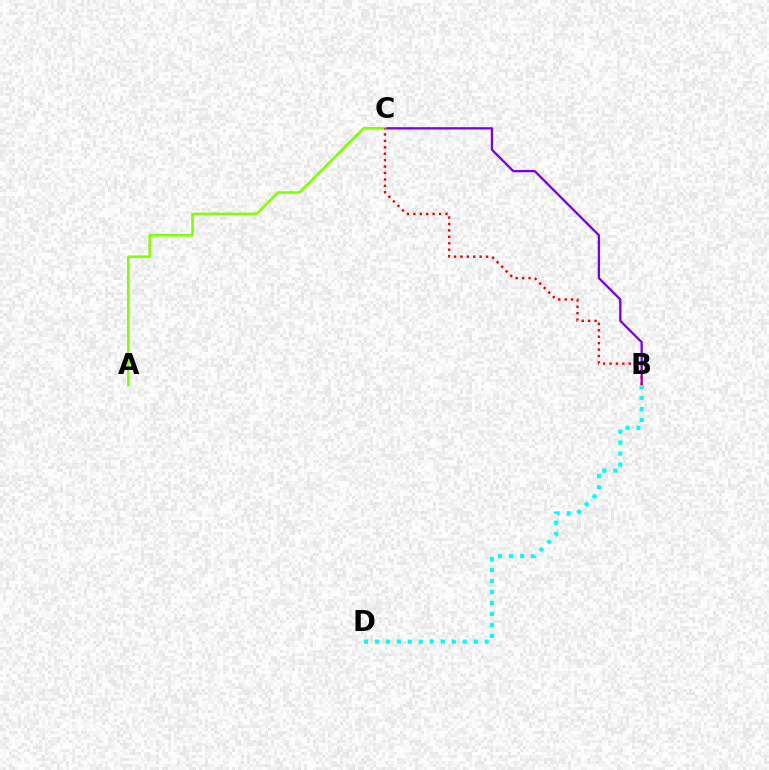{('B', 'C'): [{'color': '#7200ff', 'line_style': 'solid', 'thickness': 1.65}, {'color': '#ff0000', 'line_style': 'dotted', 'thickness': 1.74}], ('B', 'D'): [{'color': '#00fff6', 'line_style': 'dotted', 'thickness': 2.98}], ('A', 'C'): [{'color': '#84ff00', 'line_style': 'solid', 'thickness': 1.86}]}